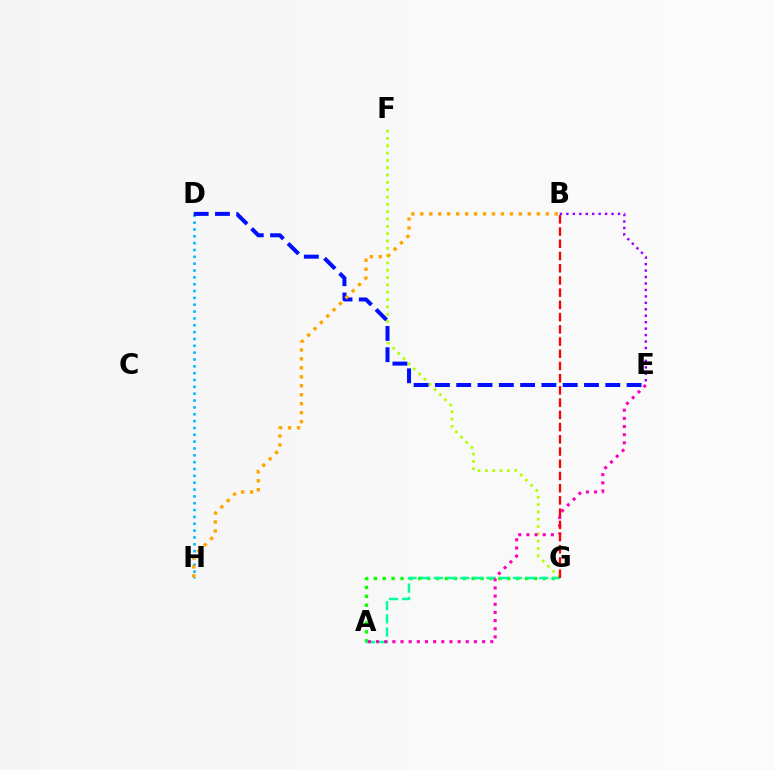{('F', 'G'): [{'color': '#b3ff00', 'line_style': 'dotted', 'thickness': 1.99}], ('B', 'E'): [{'color': '#9b00ff', 'line_style': 'dotted', 'thickness': 1.75}], ('A', 'G'): [{'color': '#08ff00', 'line_style': 'dotted', 'thickness': 2.42}, {'color': '#00ff9d', 'line_style': 'dashed', 'thickness': 1.79}], ('D', 'H'): [{'color': '#00b5ff', 'line_style': 'dotted', 'thickness': 1.86}], ('D', 'E'): [{'color': '#0010ff', 'line_style': 'dashed', 'thickness': 2.89}], ('A', 'E'): [{'color': '#ff00bd', 'line_style': 'dotted', 'thickness': 2.22}], ('B', 'H'): [{'color': '#ffa500', 'line_style': 'dotted', 'thickness': 2.44}], ('B', 'G'): [{'color': '#ff0000', 'line_style': 'dashed', 'thickness': 1.66}]}